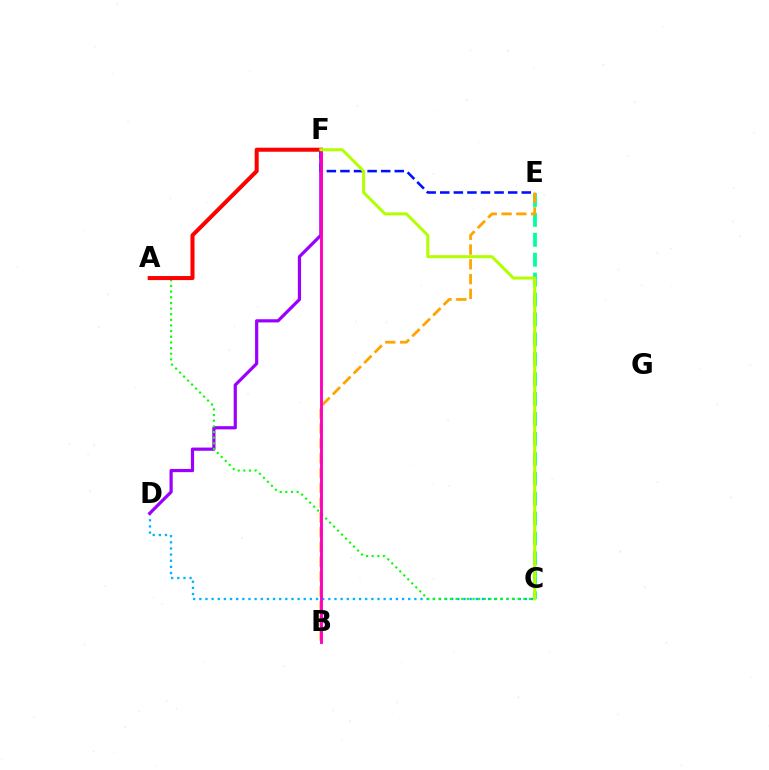{('C', 'E'): [{'color': '#00ff9d', 'line_style': 'dashed', 'thickness': 2.71}], ('C', 'D'): [{'color': '#00b5ff', 'line_style': 'dotted', 'thickness': 1.67}], ('D', 'F'): [{'color': '#9b00ff', 'line_style': 'solid', 'thickness': 2.31}], ('B', 'E'): [{'color': '#ffa500', 'line_style': 'dashed', 'thickness': 2.01}], ('A', 'C'): [{'color': '#08ff00', 'line_style': 'dotted', 'thickness': 1.53}], ('A', 'F'): [{'color': '#ff0000', 'line_style': 'solid', 'thickness': 2.9}], ('E', 'F'): [{'color': '#0010ff', 'line_style': 'dashed', 'thickness': 1.85}], ('B', 'F'): [{'color': '#ff00bd', 'line_style': 'solid', 'thickness': 2.08}], ('C', 'F'): [{'color': '#b3ff00', 'line_style': 'solid', 'thickness': 2.16}]}